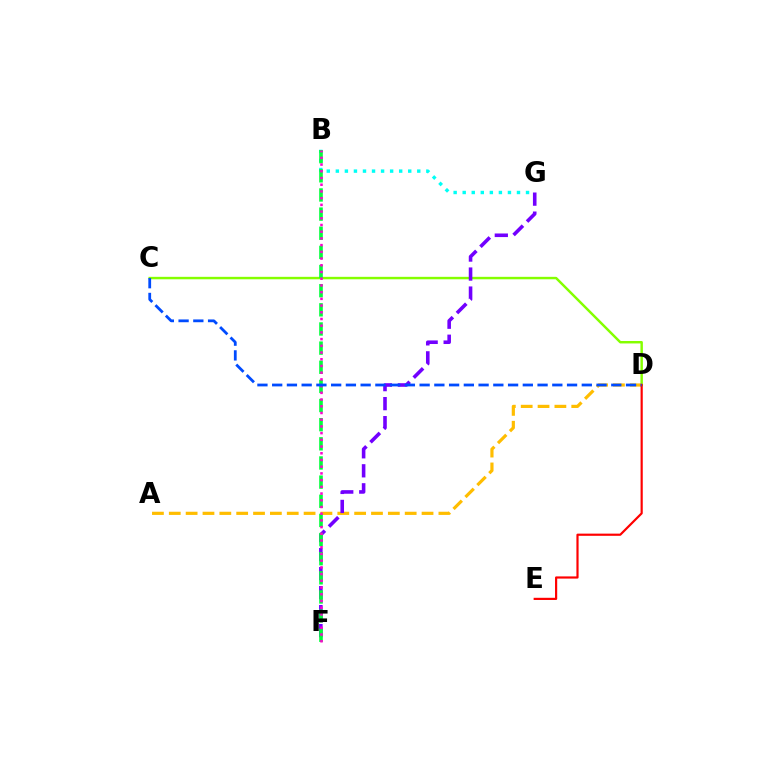{('C', 'D'): [{'color': '#84ff00', 'line_style': 'solid', 'thickness': 1.76}, {'color': '#004bff', 'line_style': 'dashed', 'thickness': 2.0}], ('B', 'G'): [{'color': '#00fff6', 'line_style': 'dotted', 'thickness': 2.46}], ('A', 'D'): [{'color': '#ffbd00', 'line_style': 'dashed', 'thickness': 2.29}], ('F', 'G'): [{'color': '#7200ff', 'line_style': 'dashed', 'thickness': 2.58}], ('D', 'E'): [{'color': '#ff0000', 'line_style': 'solid', 'thickness': 1.57}], ('B', 'F'): [{'color': '#00ff39', 'line_style': 'dashed', 'thickness': 2.6}, {'color': '#ff00cf', 'line_style': 'dotted', 'thickness': 1.82}]}